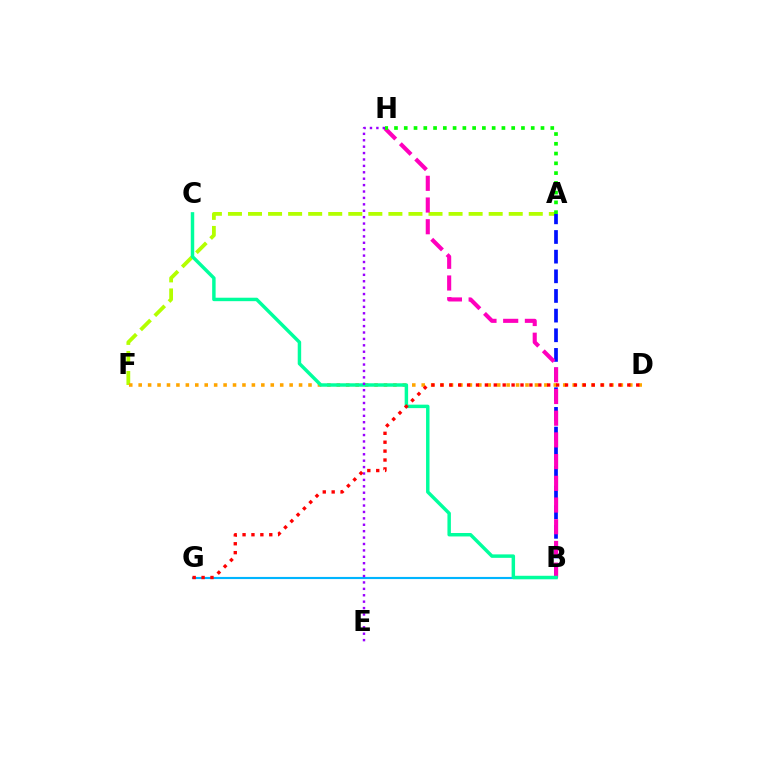{('B', 'G'): [{'color': '#00b5ff', 'line_style': 'solid', 'thickness': 1.54}], ('A', 'F'): [{'color': '#b3ff00', 'line_style': 'dashed', 'thickness': 2.72}], ('A', 'B'): [{'color': '#0010ff', 'line_style': 'dashed', 'thickness': 2.67}], ('D', 'F'): [{'color': '#ffa500', 'line_style': 'dotted', 'thickness': 2.56}], ('B', 'H'): [{'color': '#ff00bd', 'line_style': 'dashed', 'thickness': 2.95}], ('B', 'C'): [{'color': '#00ff9d', 'line_style': 'solid', 'thickness': 2.49}], ('A', 'H'): [{'color': '#08ff00', 'line_style': 'dotted', 'thickness': 2.65}], ('E', 'H'): [{'color': '#9b00ff', 'line_style': 'dotted', 'thickness': 1.74}], ('D', 'G'): [{'color': '#ff0000', 'line_style': 'dotted', 'thickness': 2.42}]}